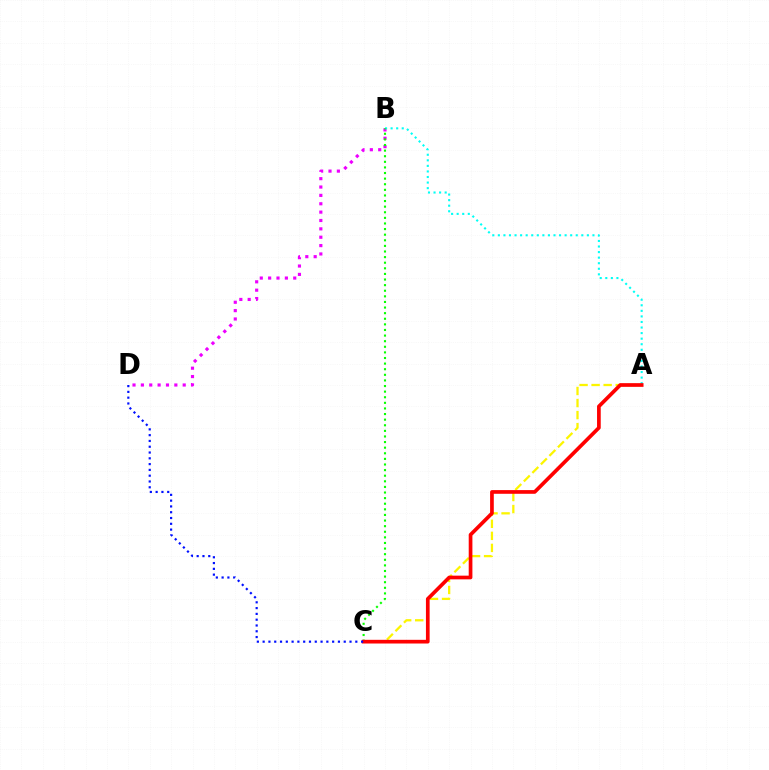{('B', 'D'): [{'color': '#ee00ff', 'line_style': 'dotted', 'thickness': 2.27}], ('A', 'C'): [{'color': '#fcf500', 'line_style': 'dashed', 'thickness': 1.64}, {'color': '#ff0000', 'line_style': 'solid', 'thickness': 2.66}], ('A', 'B'): [{'color': '#00fff6', 'line_style': 'dotted', 'thickness': 1.51}], ('B', 'C'): [{'color': '#08ff00', 'line_style': 'dotted', 'thickness': 1.52}], ('C', 'D'): [{'color': '#0010ff', 'line_style': 'dotted', 'thickness': 1.57}]}